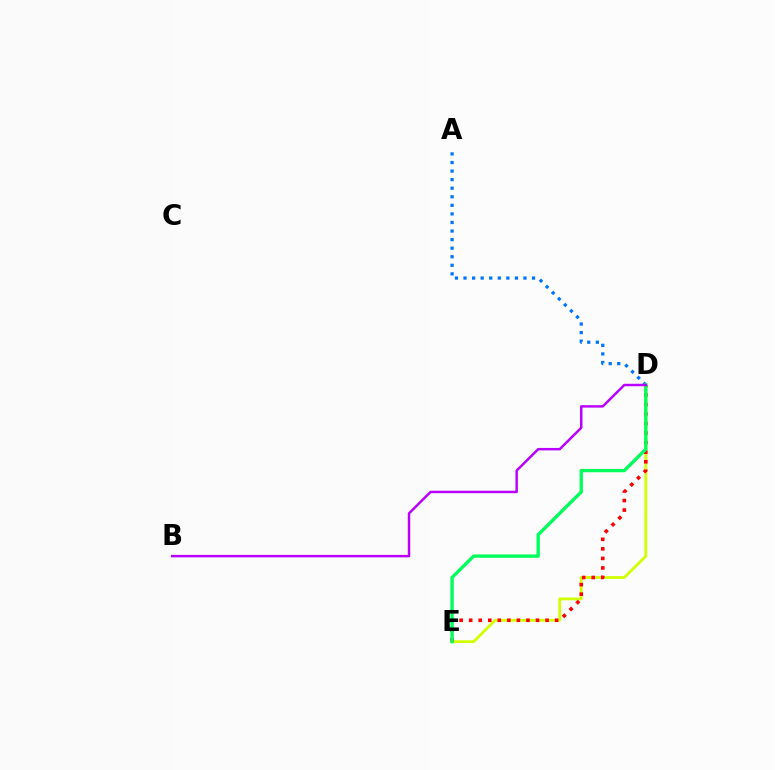{('A', 'D'): [{'color': '#0074ff', 'line_style': 'dotted', 'thickness': 2.33}], ('D', 'E'): [{'color': '#d1ff00', 'line_style': 'solid', 'thickness': 2.0}, {'color': '#ff0000', 'line_style': 'dotted', 'thickness': 2.59}, {'color': '#00ff5c', 'line_style': 'solid', 'thickness': 2.41}], ('B', 'D'): [{'color': '#b900ff', 'line_style': 'solid', 'thickness': 1.77}]}